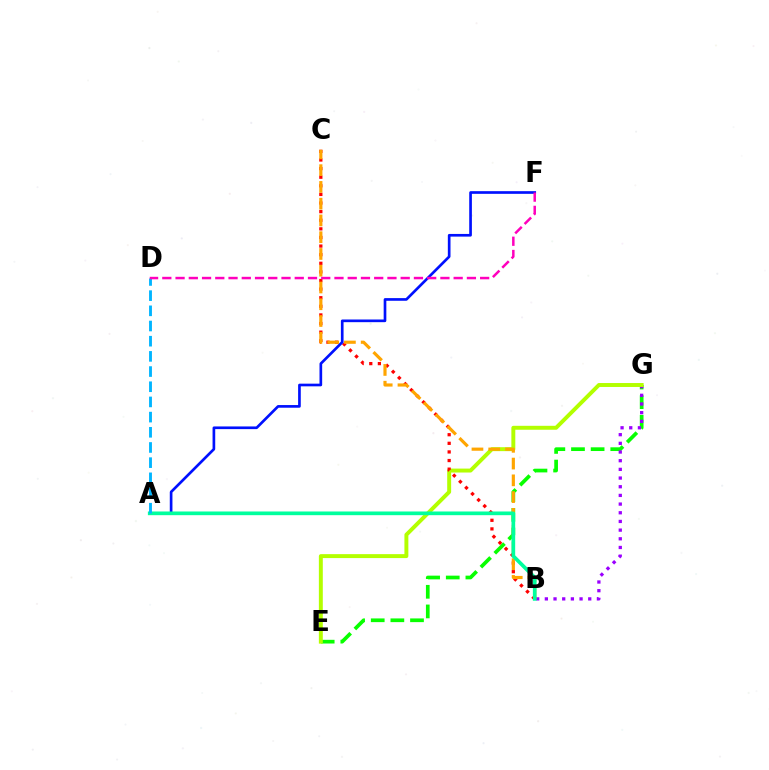{('E', 'G'): [{'color': '#08ff00', 'line_style': 'dashed', 'thickness': 2.67}, {'color': '#b3ff00', 'line_style': 'solid', 'thickness': 2.84}], ('B', 'G'): [{'color': '#9b00ff', 'line_style': 'dotted', 'thickness': 2.36}], ('B', 'C'): [{'color': '#ff0000', 'line_style': 'dotted', 'thickness': 2.34}, {'color': '#ffa500', 'line_style': 'dashed', 'thickness': 2.28}], ('A', 'F'): [{'color': '#0010ff', 'line_style': 'solid', 'thickness': 1.92}], ('A', 'B'): [{'color': '#00ff9d', 'line_style': 'solid', 'thickness': 2.66}], ('A', 'D'): [{'color': '#00b5ff', 'line_style': 'dashed', 'thickness': 2.06}], ('D', 'F'): [{'color': '#ff00bd', 'line_style': 'dashed', 'thickness': 1.8}]}